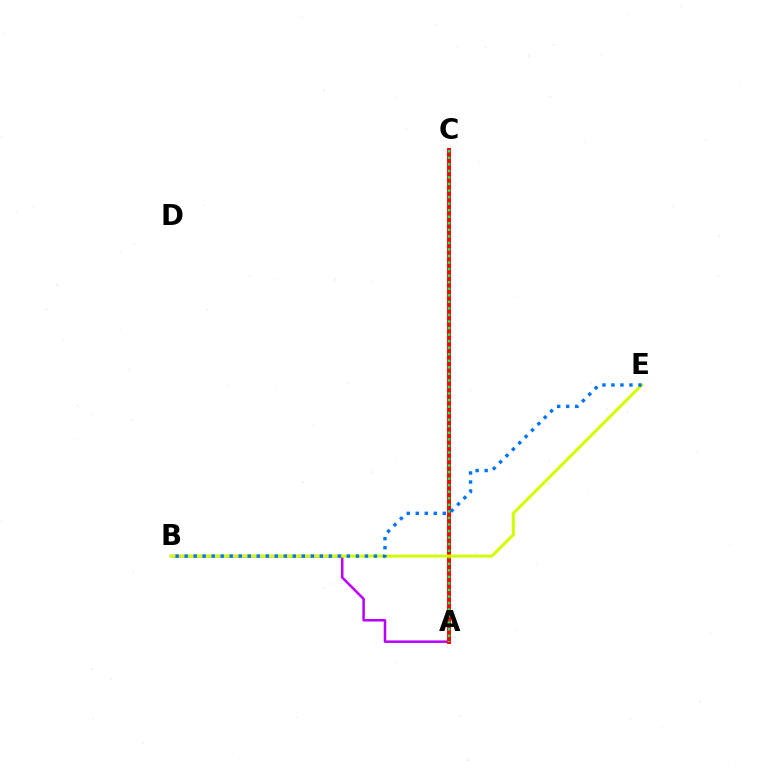{('A', 'B'): [{'color': '#b900ff', 'line_style': 'solid', 'thickness': 1.82}], ('A', 'C'): [{'color': '#ff0000', 'line_style': 'solid', 'thickness': 2.83}, {'color': '#00ff5c', 'line_style': 'dotted', 'thickness': 1.78}], ('B', 'E'): [{'color': '#d1ff00', 'line_style': 'solid', 'thickness': 2.19}, {'color': '#0074ff', 'line_style': 'dotted', 'thickness': 2.45}]}